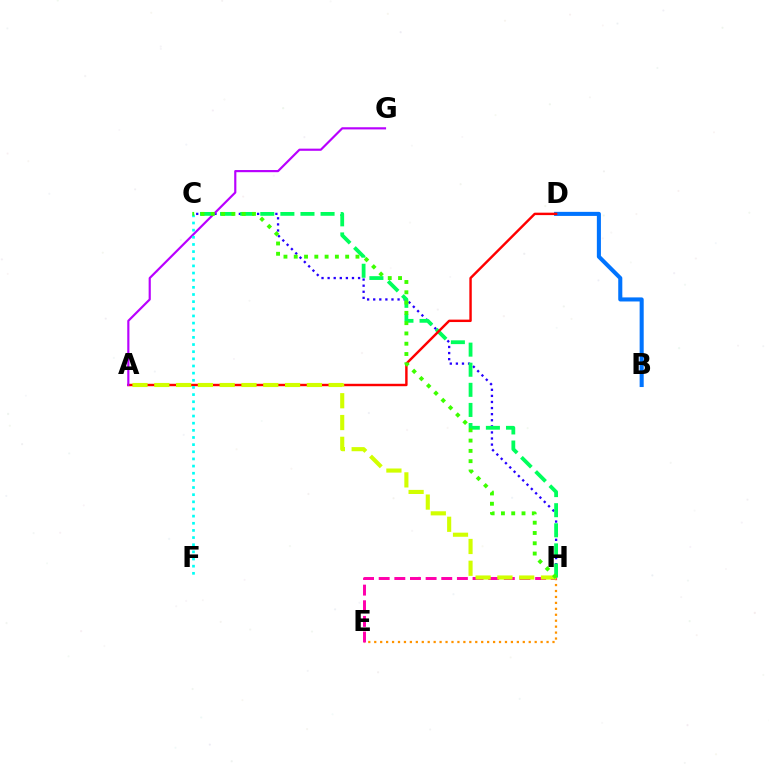{('B', 'D'): [{'color': '#0074ff', 'line_style': 'solid', 'thickness': 2.93}], ('E', 'H'): [{'color': '#ff9400', 'line_style': 'dotted', 'thickness': 1.61}, {'color': '#ff00ac', 'line_style': 'dashed', 'thickness': 2.13}], ('C', 'H'): [{'color': '#2500ff', 'line_style': 'dotted', 'thickness': 1.65}, {'color': '#00ff5c', 'line_style': 'dashed', 'thickness': 2.73}, {'color': '#3dff00', 'line_style': 'dotted', 'thickness': 2.8}], ('A', 'D'): [{'color': '#ff0000', 'line_style': 'solid', 'thickness': 1.75}], ('A', 'H'): [{'color': '#d1ff00', 'line_style': 'dashed', 'thickness': 2.96}], ('A', 'G'): [{'color': '#b900ff', 'line_style': 'solid', 'thickness': 1.56}], ('C', 'F'): [{'color': '#00fff6', 'line_style': 'dotted', 'thickness': 1.94}]}